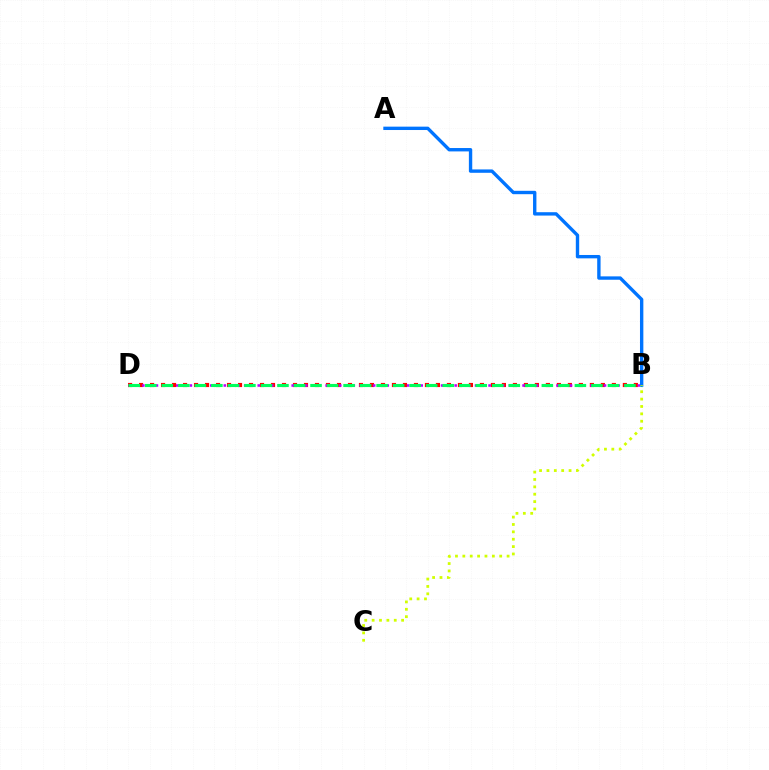{('B', 'D'): [{'color': '#ff0000', 'line_style': 'dotted', 'thickness': 2.99}, {'color': '#b900ff', 'line_style': 'dotted', 'thickness': 1.84}, {'color': '#00ff5c', 'line_style': 'dashed', 'thickness': 2.24}], ('A', 'B'): [{'color': '#0074ff', 'line_style': 'solid', 'thickness': 2.43}], ('B', 'C'): [{'color': '#d1ff00', 'line_style': 'dotted', 'thickness': 2.0}]}